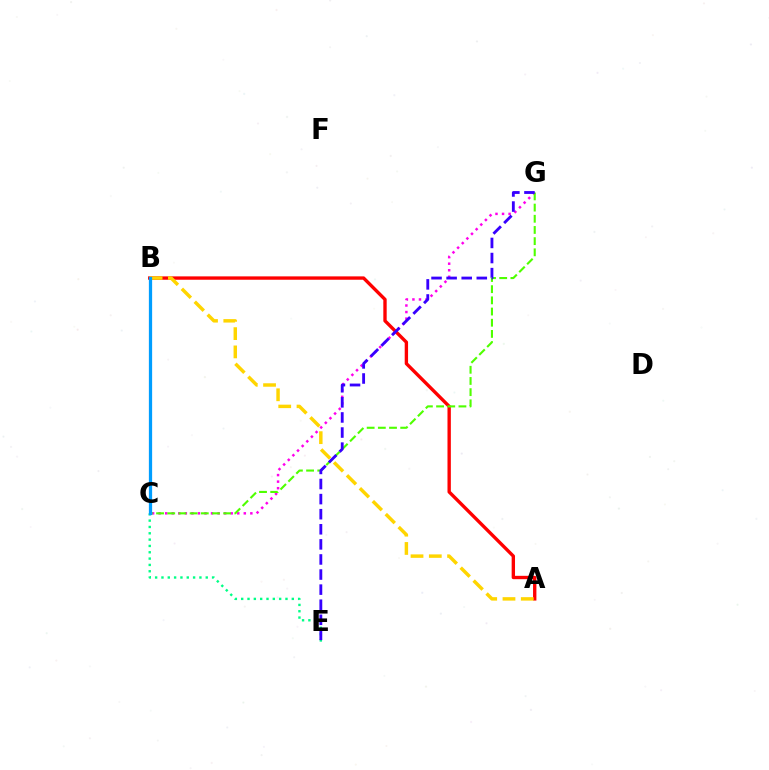{('A', 'B'): [{'color': '#ff0000', 'line_style': 'solid', 'thickness': 2.42}, {'color': '#ffd500', 'line_style': 'dashed', 'thickness': 2.48}], ('C', 'G'): [{'color': '#ff00ed', 'line_style': 'dotted', 'thickness': 1.78}, {'color': '#4fff00', 'line_style': 'dashed', 'thickness': 1.52}], ('C', 'E'): [{'color': '#00ff86', 'line_style': 'dotted', 'thickness': 1.72}], ('E', 'G'): [{'color': '#3700ff', 'line_style': 'dashed', 'thickness': 2.05}], ('B', 'C'): [{'color': '#009eff', 'line_style': 'solid', 'thickness': 2.34}]}